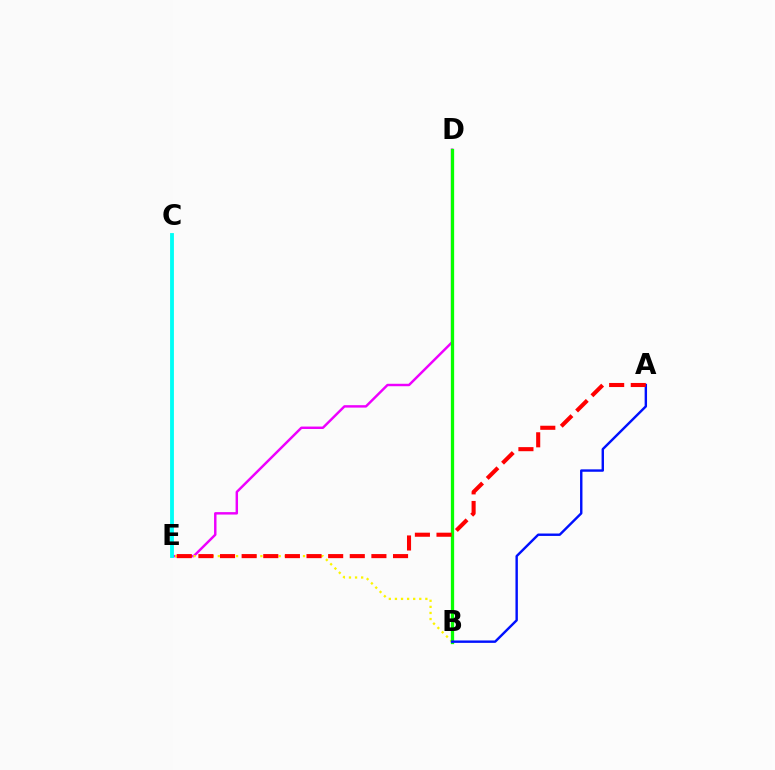{('D', 'E'): [{'color': '#ee00ff', 'line_style': 'solid', 'thickness': 1.76}], ('B', 'E'): [{'color': '#fcf500', 'line_style': 'dotted', 'thickness': 1.65}], ('B', 'D'): [{'color': '#08ff00', 'line_style': 'solid', 'thickness': 2.36}], ('C', 'E'): [{'color': '#00fff6', 'line_style': 'solid', 'thickness': 2.76}], ('A', 'B'): [{'color': '#0010ff', 'line_style': 'solid', 'thickness': 1.74}], ('A', 'E'): [{'color': '#ff0000', 'line_style': 'dashed', 'thickness': 2.94}]}